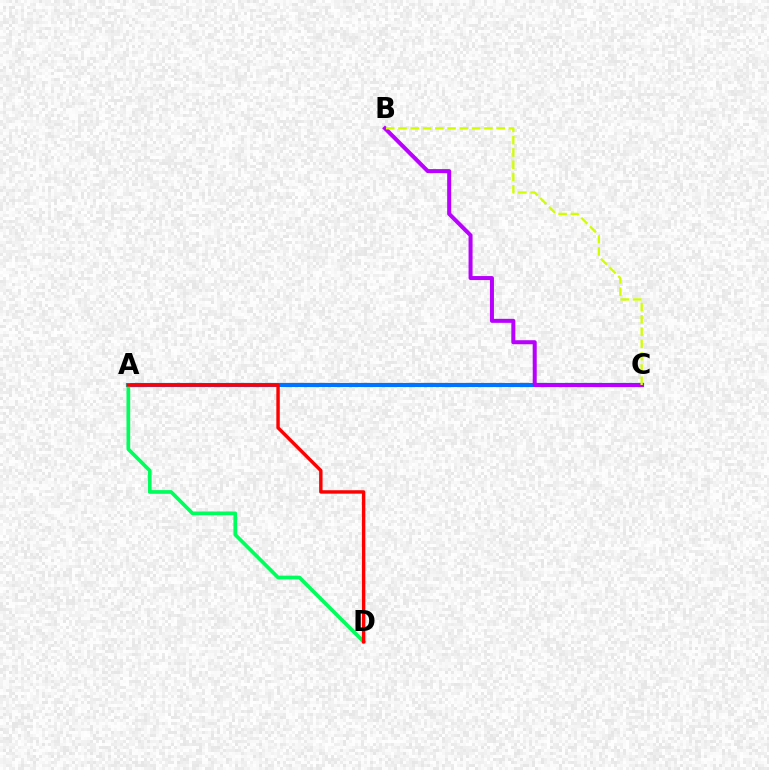{('A', 'C'): [{'color': '#0074ff', 'line_style': 'solid', 'thickness': 2.99}], ('B', 'C'): [{'color': '#b900ff', 'line_style': 'solid', 'thickness': 2.89}, {'color': '#d1ff00', 'line_style': 'dashed', 'thickness': 1.67}], ('A', 'D'): [{'color': '#00ff5c', 'line_style': 'solid', 'thickness': 2.67}, {'color': '#ff0000', 'line_style': 'solid', 'thickness': 2.47}]}